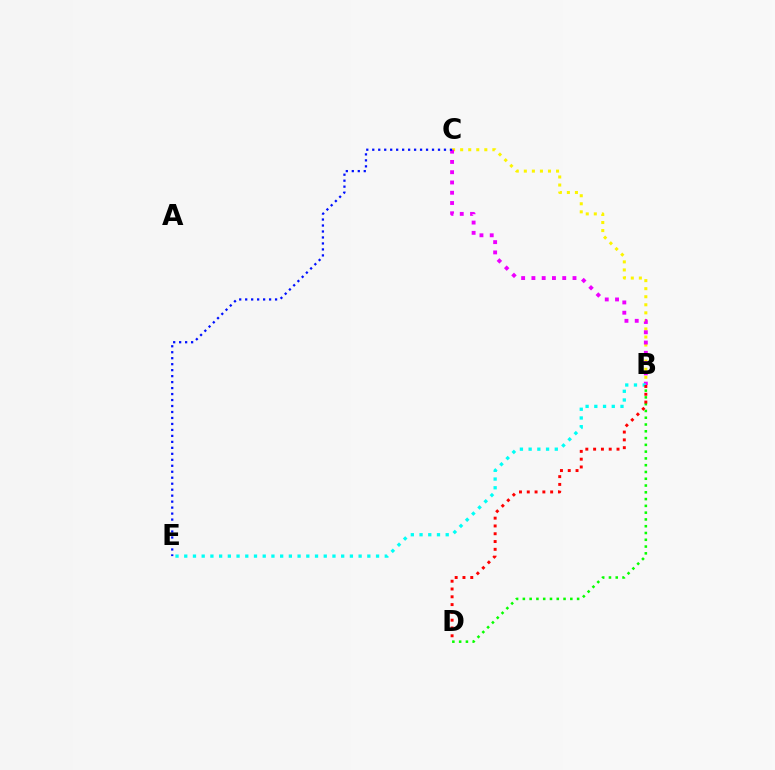{('B', 'C'): [{'color': '#fcf500', 'line_style': 'dotted', 'thickness': 2.19}, {'color': '#ee00ff', 'line_style': 'dotted', 'thickness': 2.79}], ('B', 'D'): [{'color': '#08ff00', 'line_style': 'dotted', 'thickness': 1.84}, {'color': '#ff0000', 'line_style': 'dotted', 'thickness': 2.12}], ('B', 'E'): [{'color': '#00fff6', 'line_style': 'dotted', 'thickness': 2.37}], ('C', 'E'): [{'color': '#0010ff', 'line_style': 'dotted', 'thickness': 1.62}]}